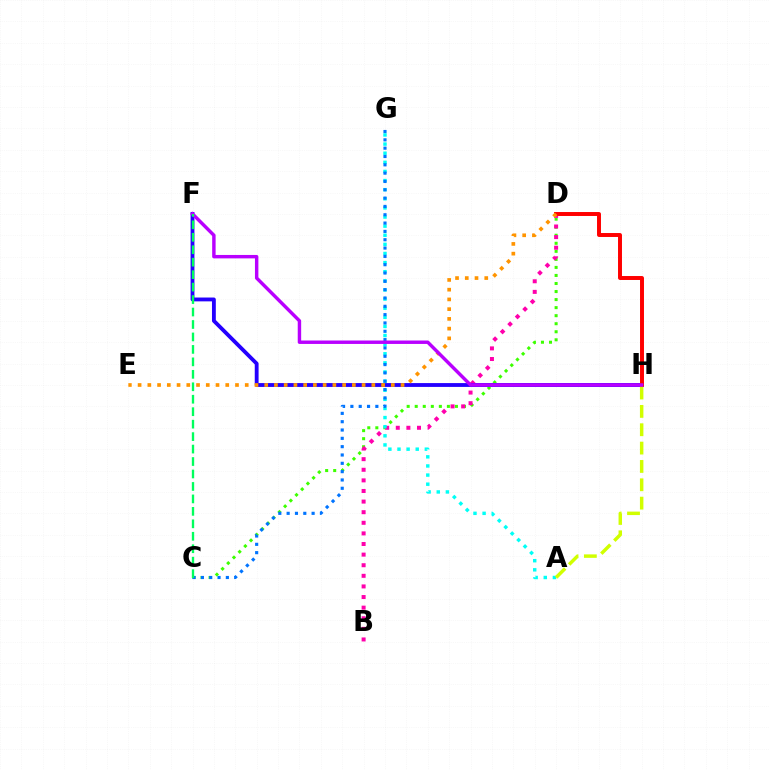{('C', 'D'): [{'color': '#3dff00', 'line_style': 'dotted', 'thickness': 2.19}], ('B', 'D'): [{'color': '#ff00ac', 'line_style': 'dotted', 'thickness': 2.88}], ('F', 'H'): [{'color': '#2500ff', 'line_style': 'solid', 'thickness': 2.76}, {'color': '#b900ff', 'line_style': 'solid', 'thickness': 2.47}], ('A', 'G'): [{'color': '#00fff6', 'line_style': 'dotted', 'thickness': 2.48}], ('D', 'H'): [{'color': '#ff0000', 'line_style': 'solid', 'thickness': 2.85}], ('D', 'E'): [{'color': '#ff9400', 'line_style': 'dotted', 'thickness': 2.65}], ('C', 'G'): [{'color': '#0074ff', 'line_style': 'dotted', 'thickness': 2.26}], ('A', 'H'): [{'color': '#d1ff00', 'line_style': 'dashed', 'thickness': 2.49}], ('C', 'F'): [{'color': '#00ff5c', 'line_style': 'dashed', 'thickness': 1.69}]}